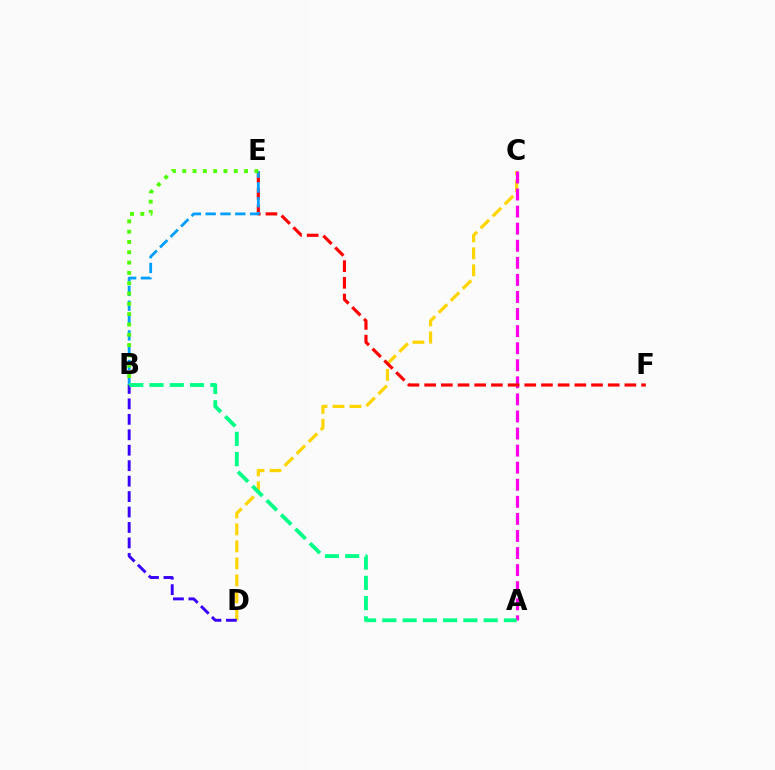{('C', 'D'): [{'color': '#ffd500', 'line_style': 'dashed', 'thickness': 2.31}], ('A', 'C'): [{'color': '#ff00ed', 'line_style': 'dashed', 'thickness': 2.32}], ('E', 'F'): [{'color': '#ff0000', 'line_style': 'dashed', 'thickness': 2.27}], ('B', 'D'): [{'color': '#3700ff', 'line_style': 'dashed', 'thickness': 2.1}], ('B', 'E'): [{'color': '#009eff', 'line_style': 'dashed', 'thickness': 2.01}, {'color': '#4fff00', 'line_style': 'dotted', 'thickness': 2.8}], ('A', 'B'): [{'color': '#00ff86', 'line_style': 'dashed', 'thickness': 2.75}]}